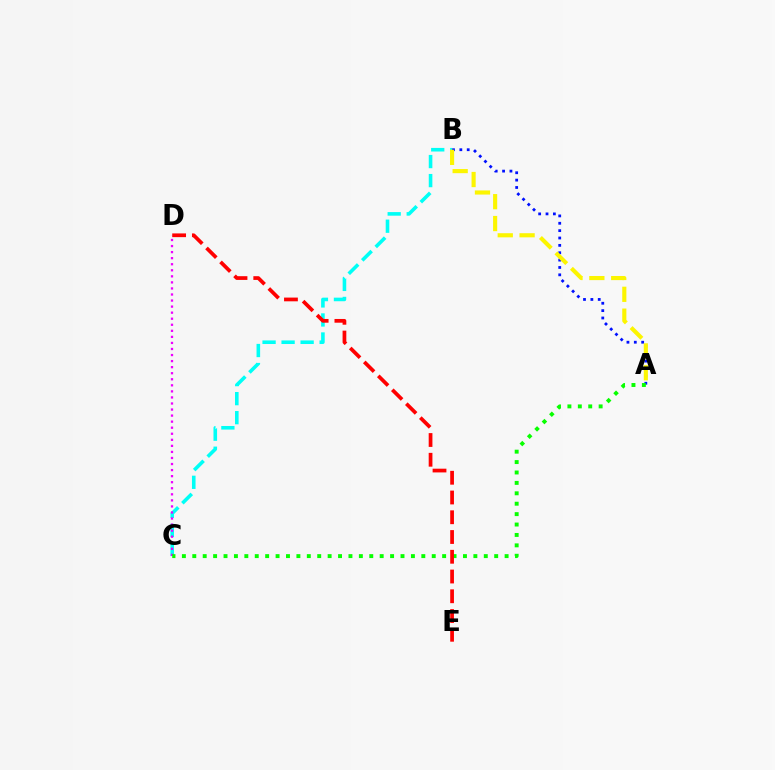{('A', 'B'): [{'color': '#0010ff', 'line_style': 'dotted', 'thickness': 2.0}, {'color': '#fcf500', 'line_style': 'dashed', 'thickness': 2.97}], ('B', 'C'): [{'color': '#00fff6', 'line_style': 'dashed', 'thickness': 2.58}], ('C', 'D'): [{'color': '#ee00ff', 'line_style': 'dotted', 'thickness': 1.65}], ('A', 'C'): [{'color': '#08ff00', 'line_style': 'dotted', 'thickness': 2.83}], ('D', 'E'): [{'color': '#ff0000', 'line_style': 'dashed', 'thickness': 2.68}]}